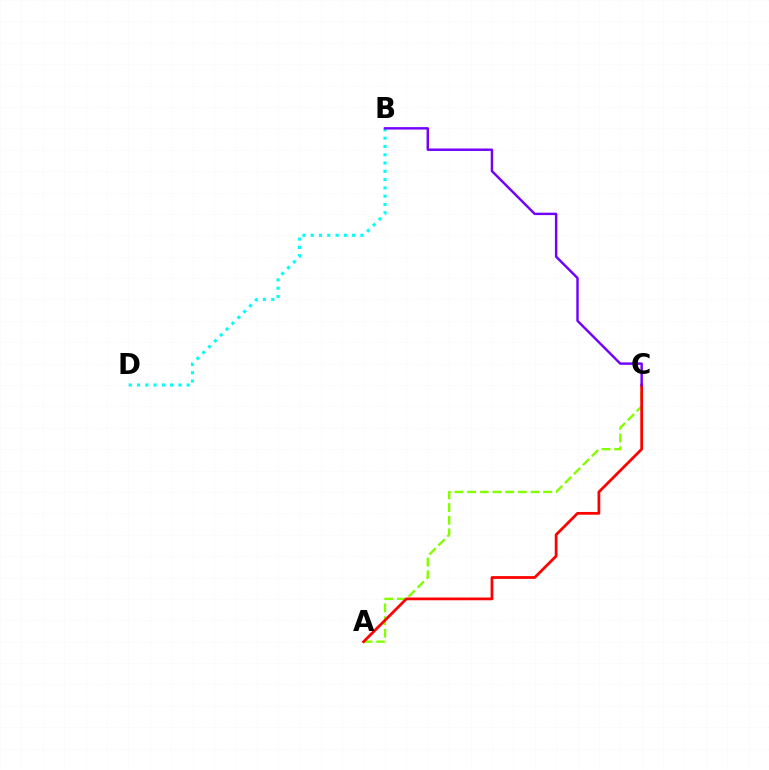{('A', 'C'): [{'color': '#84ff00', 'line_style': 'dashed', 'thickness': 1.72}, {'color': '#ff0000', 'line_style': 'solid', 'thickness': 1.98}], ('B', 'D'): [{'color': '#00fff6', 'line_style': 'dotted', 'thickness': 2.25}], ('B', 'C'): [{'color': '#7200ff', 'line_style': 'solid', 'thickness': 1.75}]}